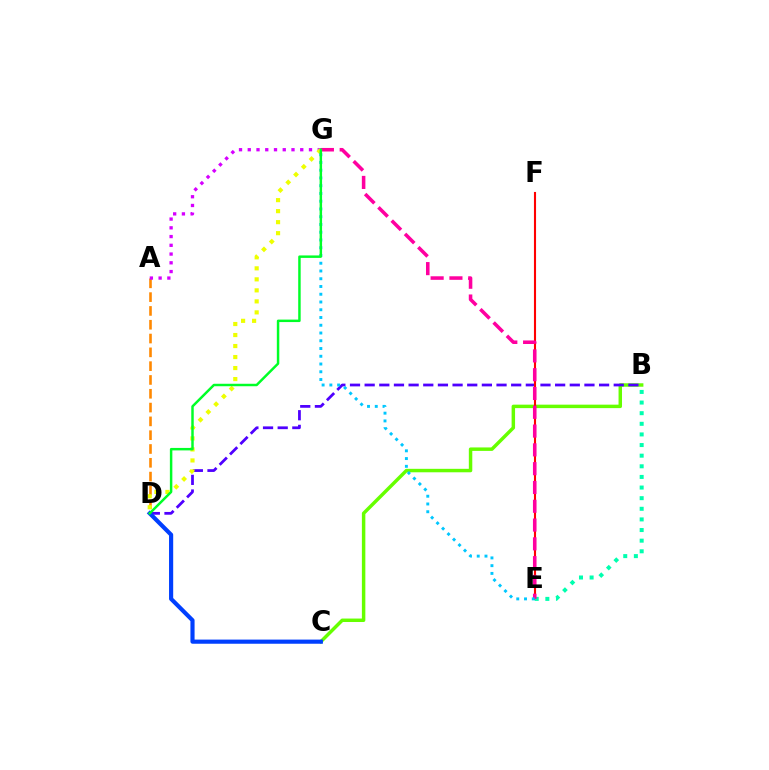{('B', 'C'): [{'color': '#66ff00', 'line_style': 'solid', 'thickness': 2.49}], ('B', 'D'): [{'color': '#4f00ff', 'line_style': 'dashed', 'thickness': 1.99}], ('A', 'D'): [{'color': '#ff8800', 'line_style': 'dashed', 'thickness': 1.88}], ('E', 'F'): [{'color': '#ff0000', 'line_style': 'solid', 'thickness': 1.52}], ('B', 'E'): [{'color': '#00ffaf', 'line_style': 'dotted', 'thickness': 2.89}], ('E', 'G'): [{'color': '#ff00a0', 'line_style': 'dashed', 'thickness': 2.55}, {'color': '#00c7ff', 'line_style': 'dotted', 'thickness': 2.11}], ('A', 'G'): [{'color': '#d600ff', 'line_style': 'dotted', 'thickness': 2.38}], ('C', 'D'): [{'color': '#003fff', 'line_style': 'solid', 'thickness': 2.99}], ('D', 'G'): [{'color': '#eeff00', 'line_style': 'dotted', 'thickness': 2.99}, {'color': '#00ff27', 'line_style': 'solid', 'thickness': 1.78}]}